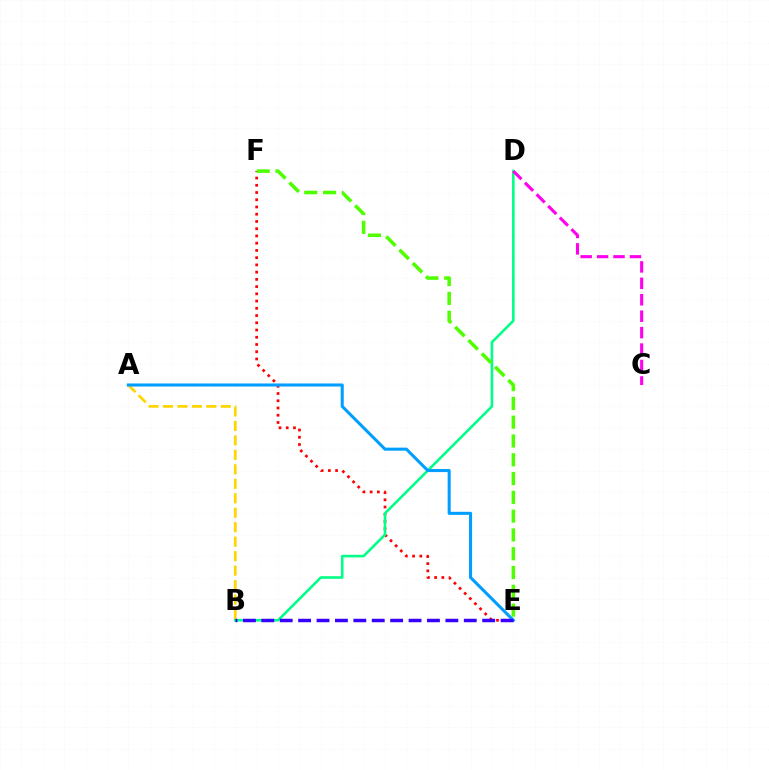{('A', 'B'): [{'color': '#ffd500', 'line_style': 'dashed', 'thickness': 1.97}], ('E', 'F'): [{'color': '#ff0000', 'line_style': 'dotted', 'thickness': 1.97}, {'color': '#4fff00', 'line_style': 'dashed', 'thickness': 2.55}], ('B', 'D'): [{'color': '#00ff86', 'line_style': 'solid', 'thickness': 1.87}], ('C', 'D'): [{'color': '#ff00ed', 'line_style': 'dashed', 'thickness': 2.23}], ('A', 'E'): [{'color': '#009eff', 'line_style': 'solid', 'thickness': 2.2}], ('B', 'E'): [{'color': '#3700ff', 'line_style': 'dashed', 'thickness': 2.5}]}